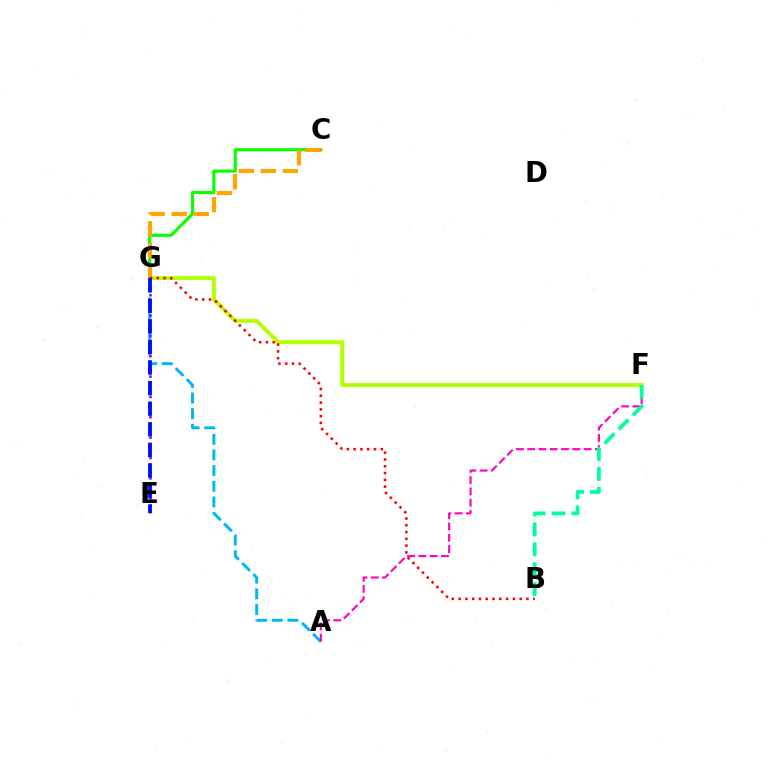{('A', 'G'): [{'color': '#00b5ff', 'line_style': 'dashed', 'thickness': 2.13}], ('C', 'G'): [{'color': '#08ff00', 'line_style': 'solid', 'thickness': 2.25}, {'color': '#ffa500', 'line_style': 'dashed', 'thickness': 2.99}], ('F', 'G'): [{'color': '#b3ff00', 'line_style': 'solid', 'thickness': 2.82}], ('E', 'G'): [{'color': '#9b00ff', 'line_style': 'dotted', 'thickness': 1.84}, {'color': '#0010ff', 'line_style': 'dashed', 'thickness': 2.8}], ('B', 'G'): [{'color': '#ff0000', 'line_style': 'dotted', 'thickness': 1.84}], ('A', 'F'): [{'color': '#ff00bd', 'line_style': 'dashed', 'thickness': 1.53}], ('B', 'F'): [{'color': '#00ff9d', 'line_style': 'dashed', 'thickness': 2.71}]}